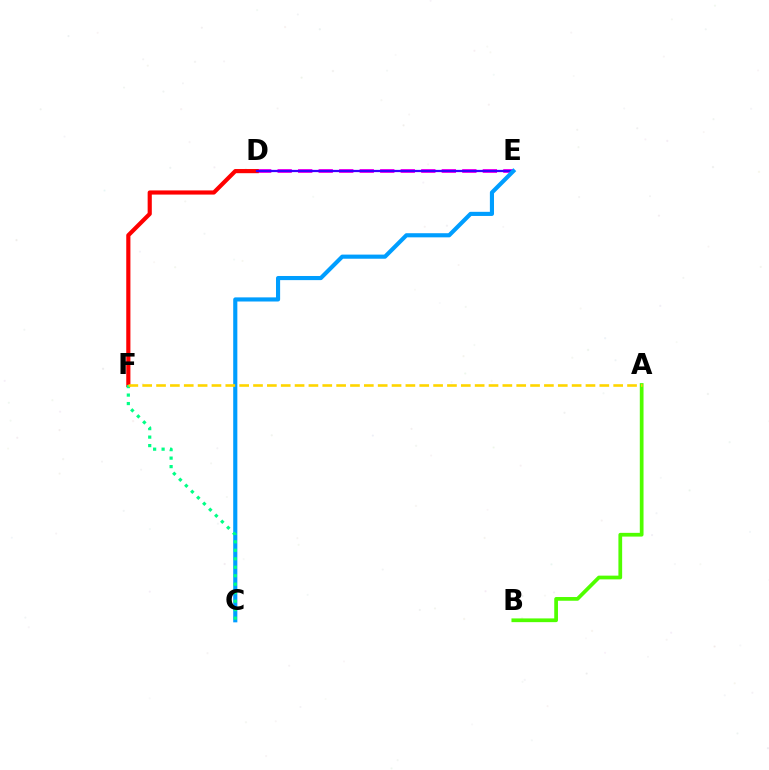{('D', 'E'): [{'color': '#ff00ed', 'line_style': 'dashed', 'thickness': 2.79}, {'color': '#3700ff', 'line_style': 'solid', 'thickness': 1.62}], ('D', 'F'): [{'color': '#ff0000', 'line_style': 'solid', 'thickness': 2.99}], ('C', 'E'): [{'color': '#009eff', 'line_style': 'solid', 'thickness': 2.97}], ('C', 'F'): [{'color': '#00ff86', 'line_style': 'dotted', 'thickness': 2.3}], ('A', 'B'): [{'color': '#4fff00', 'line_style': 'solid', 'thickness': 2.69}], ('A', 'F'): [{'color': '#ffd500', 'line_style': 'dashed', 'thickness': 1.88}]}